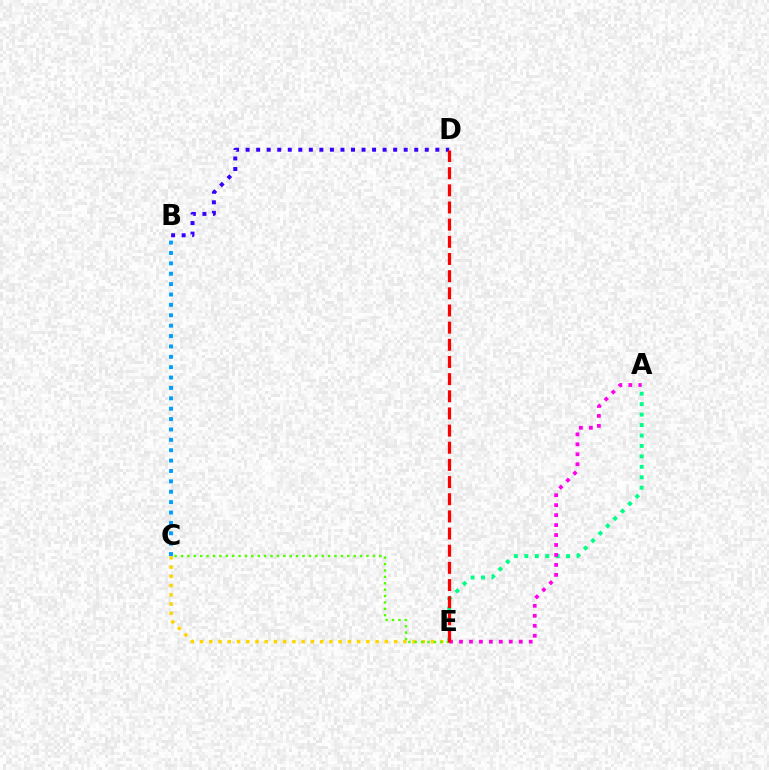{('C', 'E'): [{'color': '#ffd500', 'line_style': 'dotted', 'thickness': 2.51}, {'color': '#4fff00', 'line_style': 'dotted', 'thickness': 1.74}], ('A', 'E'): [{'color': '#00ff86', 'line_style': 'dotted', 'thickness': 2.84}, {'color': '#ff00ed', 'line_style': 'dotted', 'thickness': 2.71}], ('B', 'D'): [{'color': '#3700ff', 'line_style': 'dotted', 'thickness': 2.86}], ('B', 'C'): [{'color': '#009eff', 'line_style': 'dotted', 'thickness': 2.82}], ('D', 'E'): [{'color': '#ff0000', 'line_style': 'dashed', 'thickness': 2.33}]}